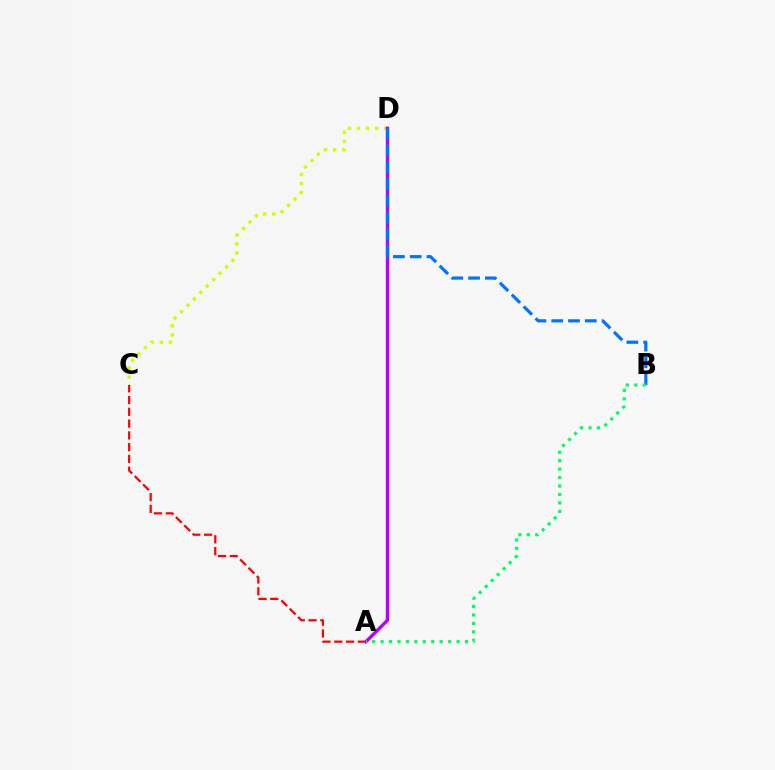{('C', 'D'): [{'color': '#d1ff00', 'line_style': 'dotted', 'thickness': 2.47}], ('A', 'C'): [{'color': '#ff0000', 'line_style': 'dashed', 'thickness': 1.6}], ('A', 'D'): [{'color': '#b900ff', 'line_style': 'solid', 'thickness': 2.44}], ('B', 'D'): [{'color': '#0074ff', 'line_style': 'dashed', 'thickness': 2.28}], ('A', 'B'): [{'color': '#00ff5c', 'line_style': 'dotted', 'thickness': 2.29}]}